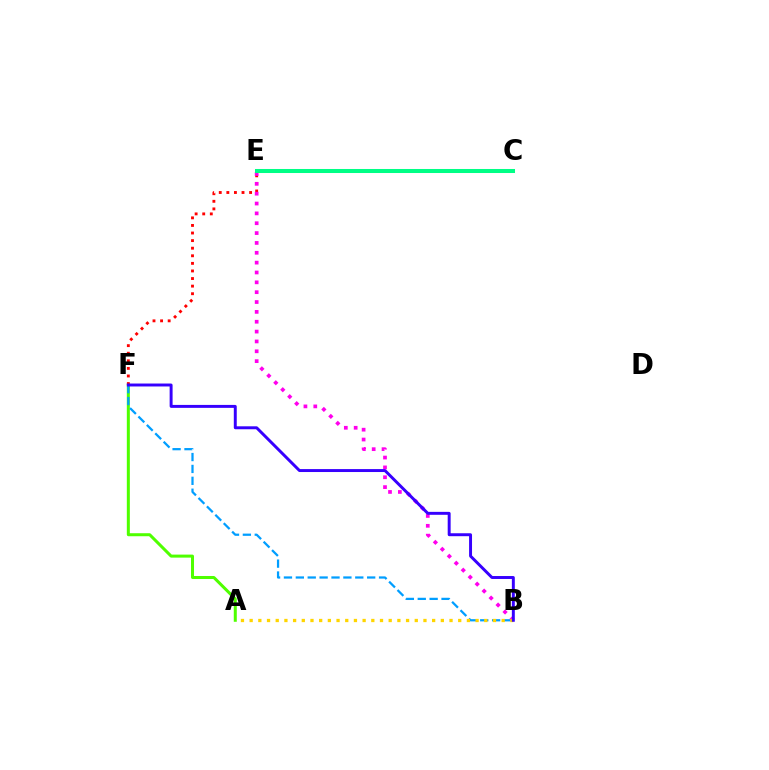{('A', 'F'): [{'color': '#4fff00', 'line_style': 'solid', 'thickness': 2.17}], ('E', 'F'): [{'color': '#ff0000', 'line_style': 'dotted', 'thickness': 2.06}], ('B', 'F'): [{'color': '#009eff', 'line_style': 'dashed', 'thickness': 1.62}, {'color': '#3700ff', 'line_style': 'solid', 'thickness': 2.12}], ('B', 'E'): [{'color': '#ff00ed', 'line_style': 'dotted', 'thickness': 2.68}], ('A', 'B'): [{'color': '#ffd500', 'line_style': 'dotted', 'thickness': 2.36}], ('C', 'E'): [{'color': '#00ff86', 'line_style': 'solid', 'thickness': 2.9}]}